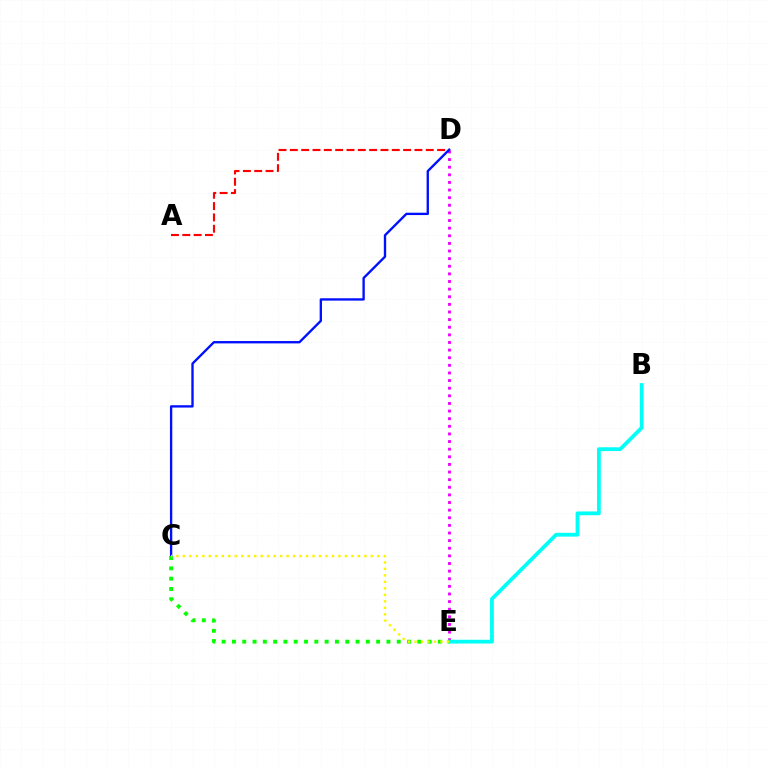{('D', 'E'): [{'color': '#ee00ff', 'line_style': 'dotted', 'thickness': 2.07}], ('B', 'E'): [{'color': '#00fff6', 'line_style': 'solid', 'thickness': 2.73}], ('A', 'D'): [{'color': '#ff0000', 'line_style': 'dashed', 'thickness': 1.54}], ('C', 'D'): [{'color': '#0010ff', 'line_style': 'solid', 'thickness': 1.69}], ('C', 'E'): [{'color': '#08ff00', 'line_style': 'dotted', 'thickness': 2.8}, {'color': '#fcf500', 'line_style': 'dotted', 'thickness': 1.76}]}